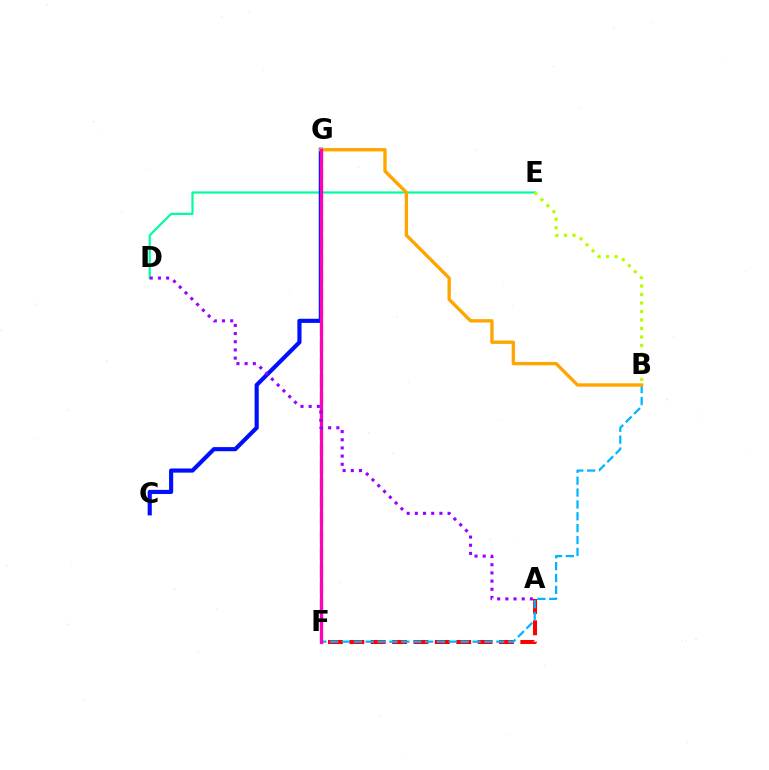{('A', 'F'): [{'color': '#ff0000', 'line_style': 'dashed', 'thickness': 2.9}], ('B', 'F'): [{'color': '#00b5ff', 'line_style': 'dashed', 'thickness': 1.61}], ('D', 'E'): [{'color': '#00ff9d', 'line_style': 'solid', 'thickness': 1.6}], ('F', 'G'): [{'color': '#08ff00', 'line_style': 'dashed', 'thickness': 2.34}, {'color': '#ff00bd', 'line_style': 'solid', 'thickness': 2.35}], ('C', 'G'): [{'color': '#0010ff', 'line_style': 'solid', 'thickness': 2.99}], ('B', 'G'): [{'color': '#ffa500', 'line_style': 'solid', 'thickness': 2.41}], ('B', 'E'): [{'color': '#b3ff00', 'line_style': 'dotted', 'thickness': 2.31}], ('A', 'D'): [{'color': '#9b00ff', 'line_style': 'dotted', 'thickness': 2.22}]}